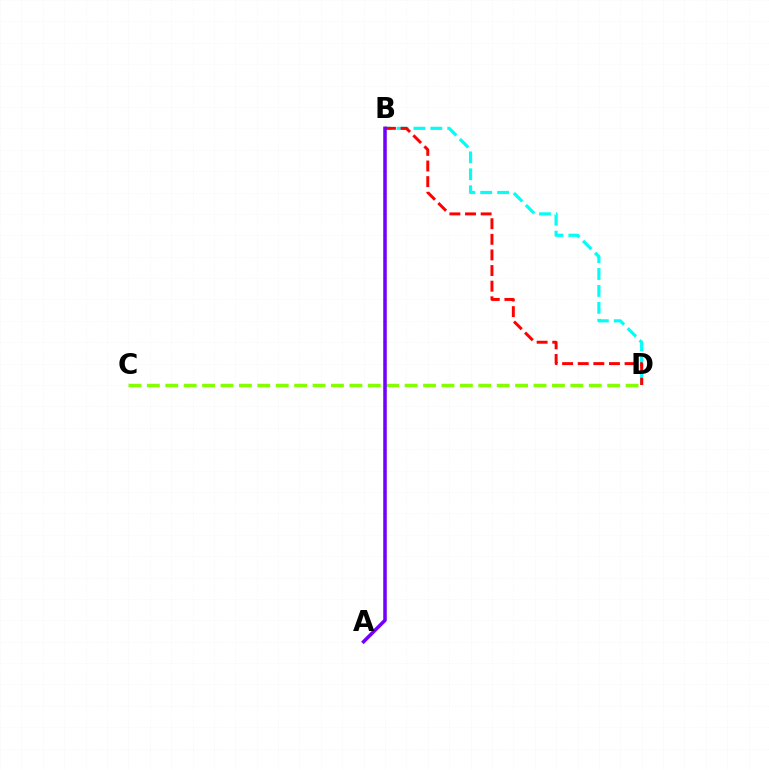{('C', 'D'): [{'color': '#84ff00', 'line_style': 'dashed', 'thickness': 2.5}], ('B', 'D'): [{'color': '#00fff6', 'line_style': 'dashed', 'thickness': 2.3}, {'color': '#ff0000', 'line_style': 'dashed', 'thickness': 2.12}], ('A', 'B'): [{'color': '#7200ff', 'line_style': 'solid', 'thickness': 2.54}]}